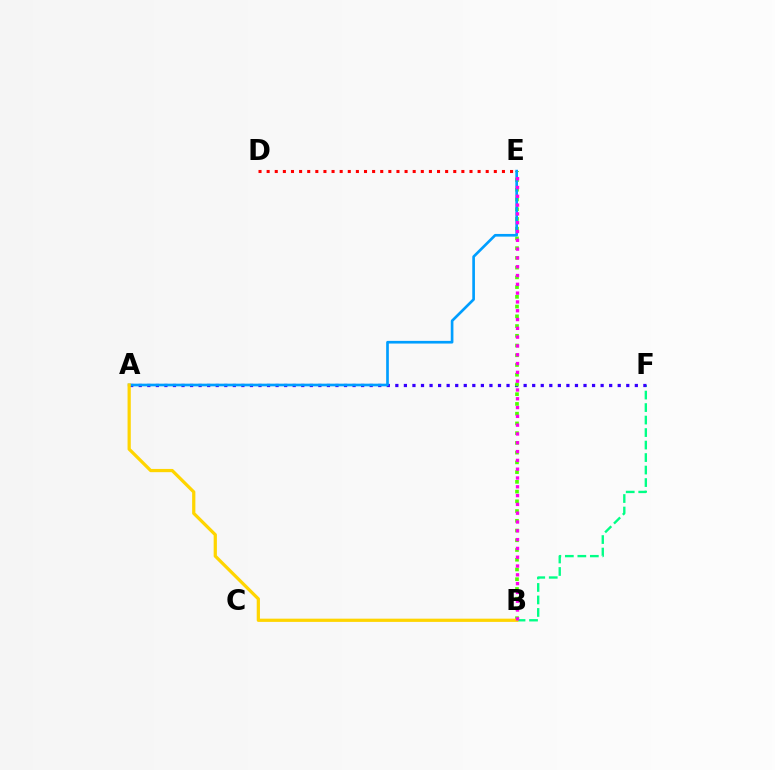{('B', 'F'): [{'color': '#00ff86', 'line_style': 'dashed', 'thickness': 1.7}], ('A', 'F'): [{'color': '#3700ff', 'line_style': 'dotted', 'thickness': 2.32}], ('B', 'E'): [{'color': '#4fff00', 'line_style': 'dotted', 'thickness': 2.65}, {'color': '#ff00ed', 'line_style': 'dotted', 'thickness': 2.39}], ('D', 'E'): [{'color': '#ff0000', 'line_style': 'dotted', 'thickness': 2.2}], ('A', 'E'): [{'color': '#009eff', 'line_style': 'solid', 'thickness': 1.92}], ('A', 'B'): [{'color': '#ffd500', 'line_style': 'solid', 'thickness': 2.33}]}